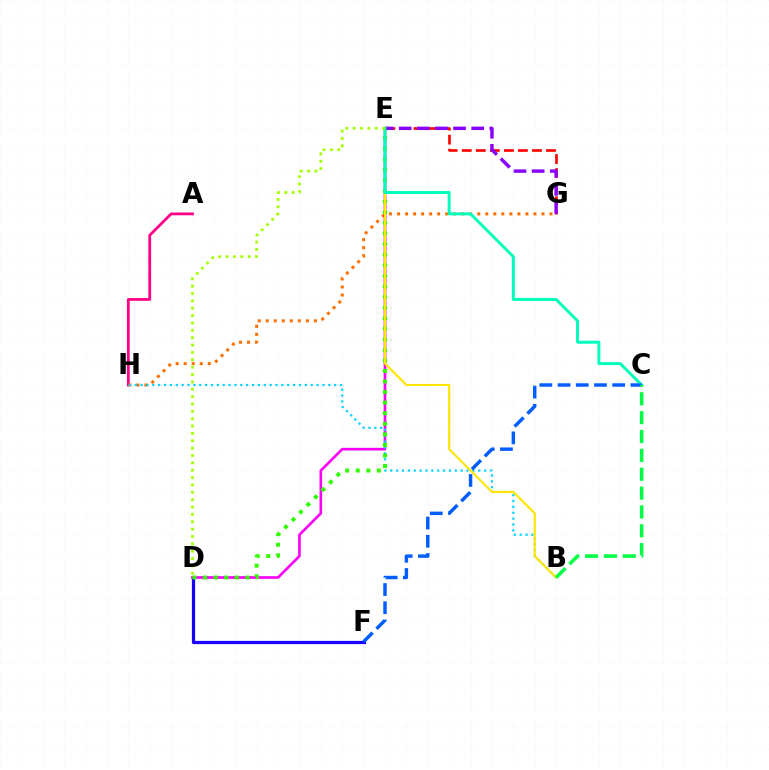{('A', 'H'): [{'color': '#ff0088', 'line_style': 'solid', 'thickness': 2.01}], ('E', 'G'): [{'color': '#ff0000', 'line_style': 'dashed', 'thickness': 1.91}, {'color': '#8a00ff', 'line_style': 'dashed', 'thickness': 2.46}], ('G', 'H'): [{'color': '#ff7000', 'line_style': 'dotted', 'thickness': 2.18}], ('D', 'F'): [{'color': '#1900ff', 'line_style': 'solid', 'thickness': 2.32}], ('D', 'E'): [{'color': '#fa00f9', 'line_style': 'solid', 'thickness': 1.92}, {'color': '#31ff00', 'line_style': 'dotted', 'thickness': 2.87}, {'color': '#a2ff00', 'line_style': 'dotted', 'thickness': 2.0}], ('B', 'H'): [{'color': '#00d3ff', 'line_style': 'dotted', 'thickness': 1.59}], ('B', 'E'): [{'color': '#ffe600', 'line_style': 'solid', 'thickness': 1.54}], ('C', 'E'): [{'color': '#00ffbb', 'line_style': 'solid', 'thickness': 2.13}], ('C', 'F'): [{'color': '#005dff', 'line_style': 'dashed', 'thickness': 2.47}], ('B', 'C'): [{'color': '#00ff45', 'line_style': 'dashed', 'thickness': 2.56}]}